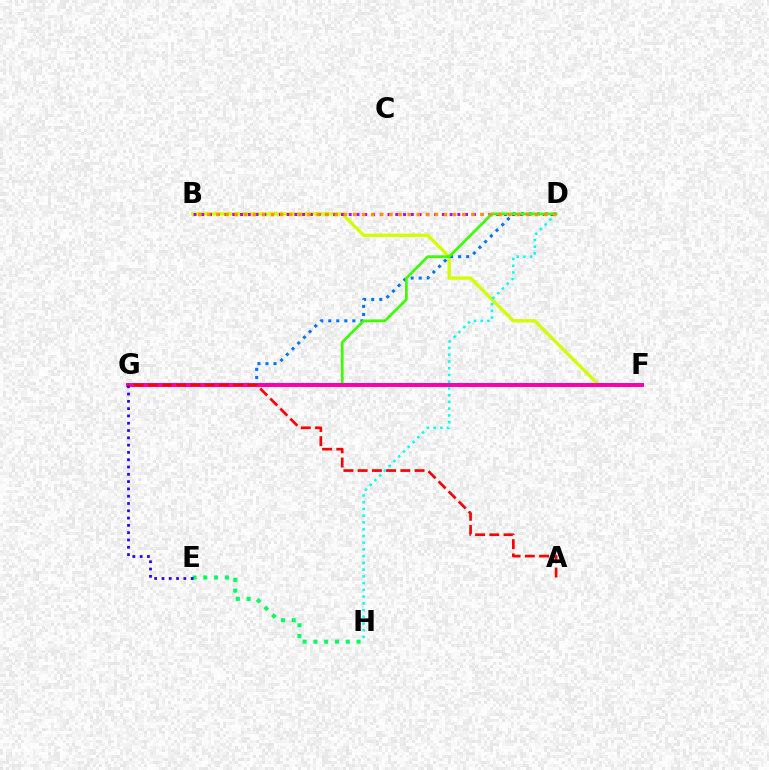{('E', 'H'): [{'color': '#00ff5c', 'line_style': 'dotted', 'thickness': 2.93}], ('B', 'F'): [{'color': '#d1ff00', 'line_style': 'solid', 'thickness': 2.37}], ('B', 'D'): [{'color': '#b900ff', 'line_style': 'dotted', 'thickness': 2.11}, {'color': '#ff9400', 'line_style': 'dotted', 'thickness': 2.47}], ('D', 'G'): [{'color': '#0074ff', 'line_style': 'dotted', 'thickness': 2.19}, {'color': '#3dff00', 'line_style': 'solid', 'thickness': 1.98}], ('D', 'H'): [{'color': '#00fff6', 'line_style': 'dotted', 'thickness': 1.83}], ('F', 'G'): [{'color': '#ff00ac', 'line_style': 'solid', 'thickness': 2.86}], ('E', 'G'): [{'color': '#2500ff', 'line_style': 'dotted', 'thickness': 1.98}], ('A', 'G'): [{'color': '#ff0000', 'line_style': 'dashed', 'thickness': 1.93}]}